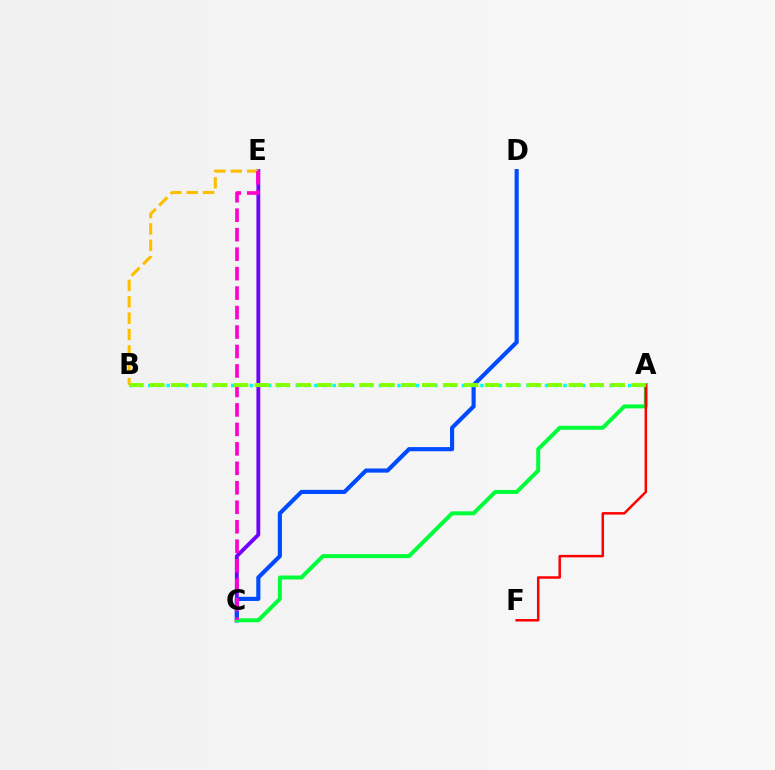{('C', 'E'): [{'color': '#7200ff', 'line_style': 'solid', 'thickness': 2.76}, {'color': '#ff00cf', 'line_style': 'dashed', 'thickness': 2.65}], ('C', 'D'): [{'color': '#004bff', 'line_style': 'solid', 'thickness': 2.98}], ('A', 'C'): [{'color': '#00ff39', 'line_style': 'solid', 'thickness': 2.86}], ('B', 'E'): [{'color': '#ffbd00', 'line_style': 'dashed', 'thickness': 2.22}], ('A', 'F'): [{'color': '#ff0000', 'line_style': 'solid', 'thickness': 1.79}], ('A', 'B'): [{'color': '#00fff6', 'line_style': 'dotted', 'thickness': 2.51}, {'color': '#84ff00', 'line_style': 'dashed', 'thickness': 2.84}]}